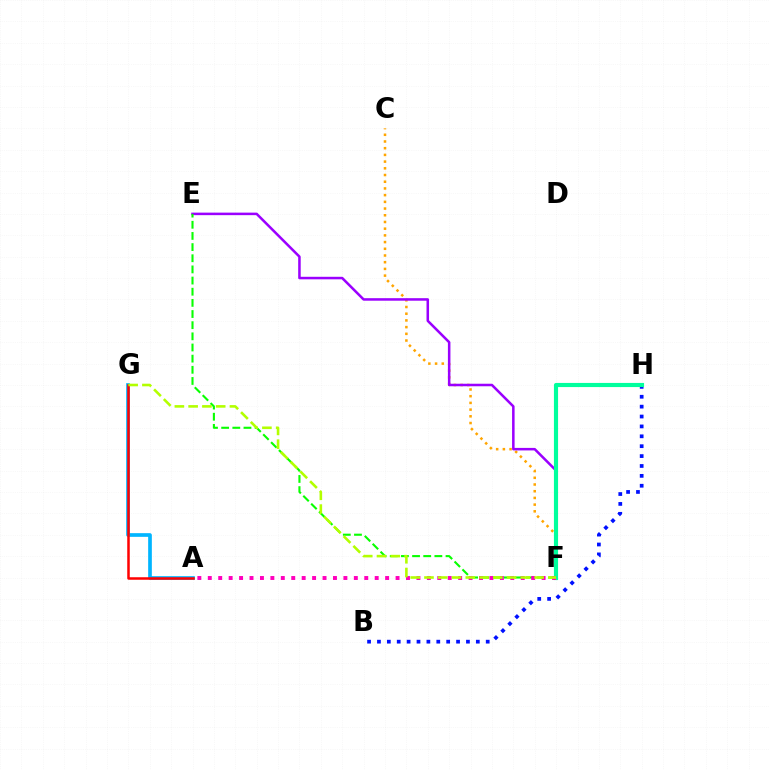{('A', 'G'): [{'color': '#00b5ff', 'line_style': 'solid', 'thickness': 2.65}, {'color': '#ff0000', 'line_style': 'solid', 'thickness': 1.81}], ('C', 'F'): [{'color': '#ffa500', 'line_style': 'dotted', 'thickness': 1.82}], ('B', 'H'): [{'color': '#0010ff', 'line_style': 'dotted', 'thickness': 2.69}], ('E', 'F'): [{'color': '#9b00ff', 'line_style': 'solid', 'thickness': 1.82}, {'color': '#08ff00', 'line_style': 'dashed', 'thickness': 1.52}], ('F', 'H'): [{'color': '#00ff9d', 'line_style': 'solid', 'thickness': 2.98}], ('A', 'F'): [{'color': '#ff00bd', 'line_style': 'dotted', 'thickness': 2.83}], ('F', 'G'): [{'color': '#b3ff00', 'line_style': 'dashed', 'thickness': 1.87}]}